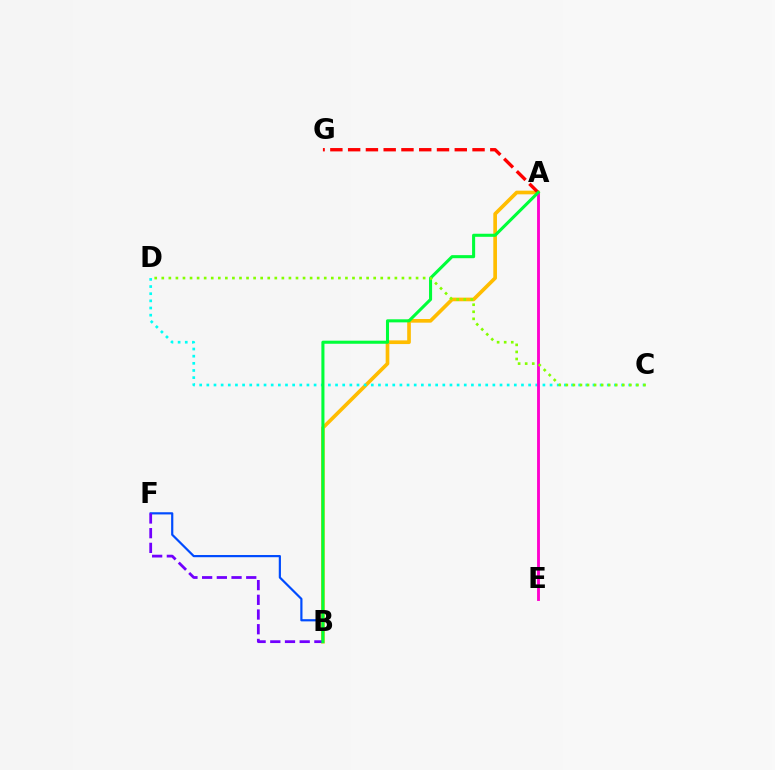{('B', 'F'): [{'color': '#004bff', 'line_style': 'solid', 'thickness': 1.58}, {'color': '#7200ff', 'line_style': 'dashed', 'thickness': 2.0}], ('A', 'B'): [{'color': '#ffbd00', 'line_style': 'solid', 'thickness': 2.64}, {'color': '#00ff39', 'line_style': 'solid', 'thickness': 2.21}], ('A', 'G'): [{'color': '#ff0000', 'line_style': 'dashed', 'thickness': 2.41}], ('C', 'D'): [{'color': '#00fff6', 'line_style': 'dotted', 'thickness': 1.94}, {'color': '#84ff00', 'line_style': 'dotted', 'thickness': 1.92}], ('A', 'E'): [{'color': '#ff00cf', 'line_style': 'solid', 'thickness': 2.07}]}